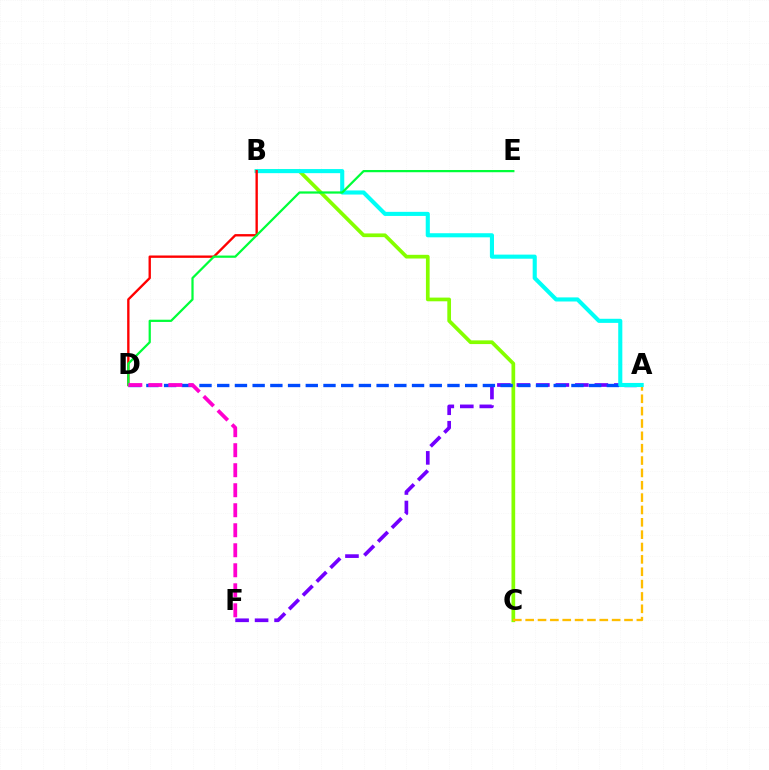{('B', 'C'): [{'color': '#84ff00', 'line_style': 'solid', 'thickness': 2.66}], ('A', 'F'): [{'color': '#7200ff', 'line_style': 'dashed', 'thickness': 2.65}], ('A', 'C'): [{'color': '#ffbd00', 'line_style': 'dashed', 'thickness': 1.68}], ('A', 'D'): [{'color': '#004bff', 'line_style': 'dashed', 'thickness': 2.41}], ('A', 'B'): [{'color': '#00fff6', 'line_style': 'solid', 'thickness': 2.95}], ('B', 'D'): [{'color': '#ff0000', 'line_style': 'solid', 'thickness': 1.7}], ('D', 'E'): [{'color': '#00ff39', 'line_style': 'solid', 'thickness': 1.61}], ('D', 'F'): [{'color': '#ff00cf', 'line_style': 'dashed', 'thickness': 2.72}]}